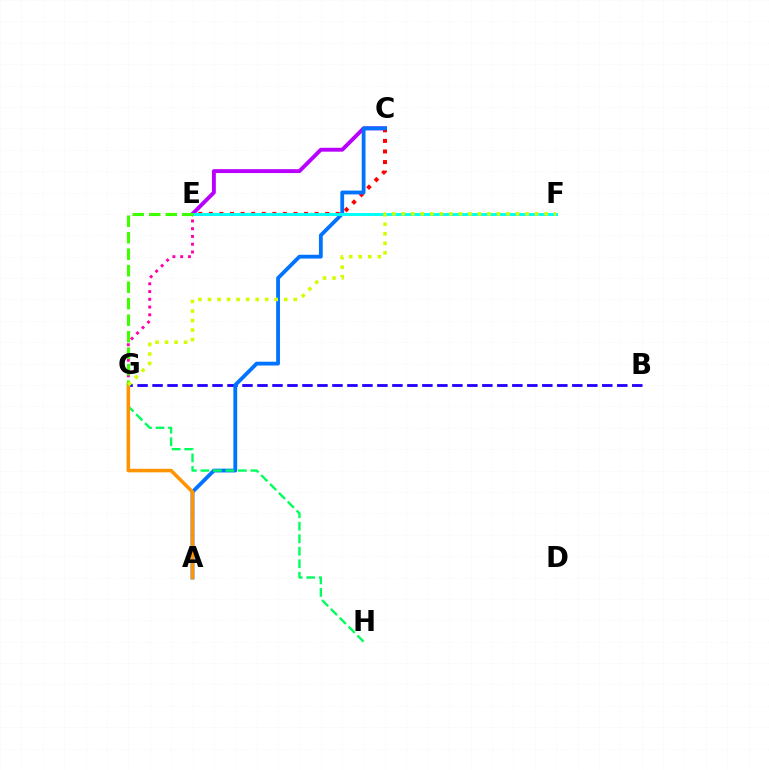{('C', 'E'): [{'color': '#b900ff', 'line_style': 'solid', 'thickness': 2.8}, {'color': '#ff0000', 'line_style': 'dotted', 'thickness': 2.87}], ('B', 'G'): [{'color': '#2500ff', 'line_style': 'dashed', 'thickness': 2.04}], ('A', 'C'): [{'color': '#0074ff', 'line_style': 'solid', 'thickness': 2.74}], ('E', 'G'): [{'color': '#ff00ac', 'line_style': 'dotted', 'thickness': 2.11}, {'color': '#3dff00', 'line_style': 'dashed', 'thickness': 2.24}], ('G', 'H'): [{'color': '#00ff5c', 'line_style': 'dashed', 'thickness': 1.7}], ('A', 'G'): [{'color': '#ff9400', 'line_style': 'solid', 'thickness': 2.56}], ('E', 'F'): [{'color': '#00fff6', 'line_style': 'solid', 'thickness': 2.12}], ('F', 'G'): [{'color': '#d1ff00', 'line_style': 'dotted', 'thickness': 2.59}]}